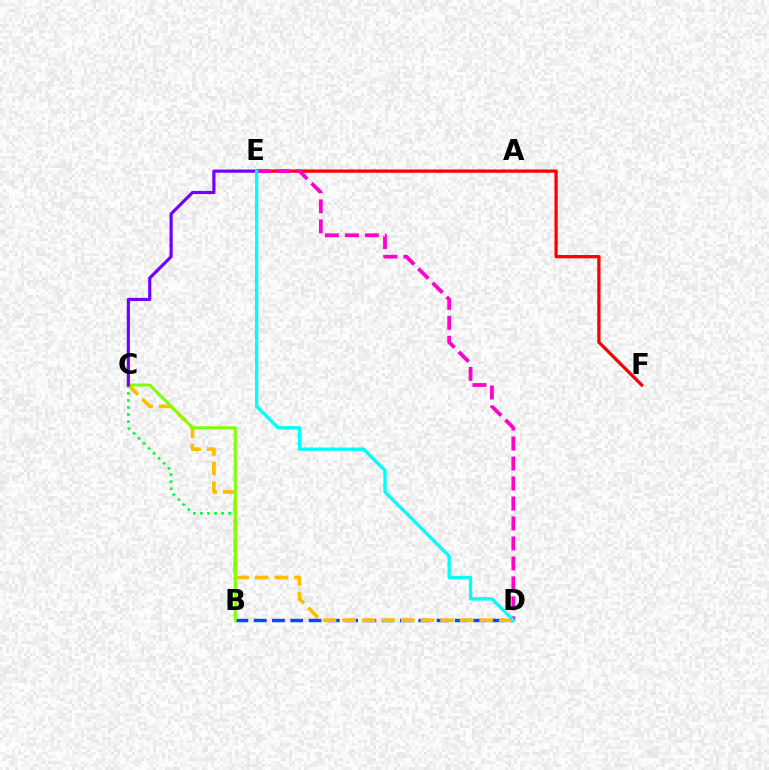{('B', 'D'): [{'color': '#004bff', 'line_style': 'dashed', 'thickness': 2.48}], ('E', 'F'): [{'color': '#ff0000', 'line_style': 'solid', 'thickness': 2.36}], ('D', 'E'): [{'color': '#ff00cf', 'line_style': 'dashed', 'thickness': 2.71}, {'color': '#00fff6', 'line_style': 'solid', 'thickness': 2.39}], ('C', 'D'): [{'color': '#ffbd00', 'line_style': 'dashed', 'thickness': 2.66}], ('B', 'C'): [{'color': '#00ff39', 'line_style': 'dotted', 'thickness': 1.92}, {'color': '#84ff00', 'line_style': 'solid', 'thickness': 2.18}], ('C', 'E'): [{'color': '#7200ff', 'line_style': 'solid', 'thickness': 2.28}]}